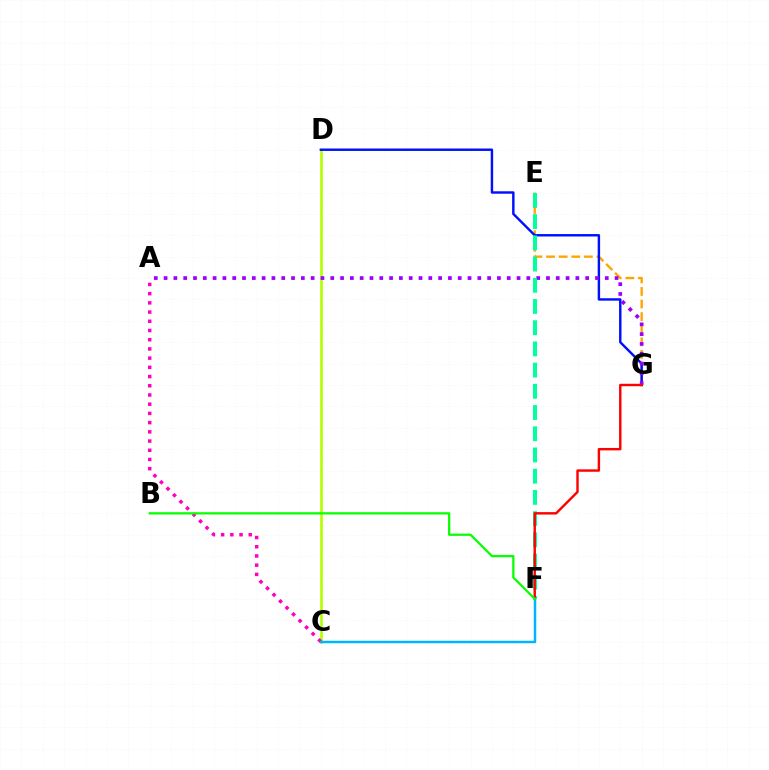{('C', 'D'): [{'color': '#b3ff00', 'line_style': 'solid', 'thickness': 1.9}], ('E', 'G'): [{'color': '#ffa500', 'line_style': 'dashed', 'thickness': 1.71}], ('D', 'G'): [{'color': '#0010ff', 'line_style': 'solid', 'thickness': 1.75}], ('A', 'G'): [{'color': '#9b00ff', 'line_style': 'dotted', 'thickness': 2.66}], ('E', 'F'): [{'color': '#00ff9d', 'line_style': 'dashed', 'thickness': 2.88}], ('A', 'C'): [{'color': '#ff00bd', 'line_style': 'dotted', 'thickness': 2.5}], ('F', 'G'): [{'color': '#ff0000', 'line_style': 'solid', 'thickness': 1.74}], ('C', 'F'): [{'color': '#00b5ff', 'line_style': 'solid', 'thickness': 1.79}], ('B', 'F'): [{'color': '#08ff00', 'line_style': 'solid', 'thickness': 1.63}]}